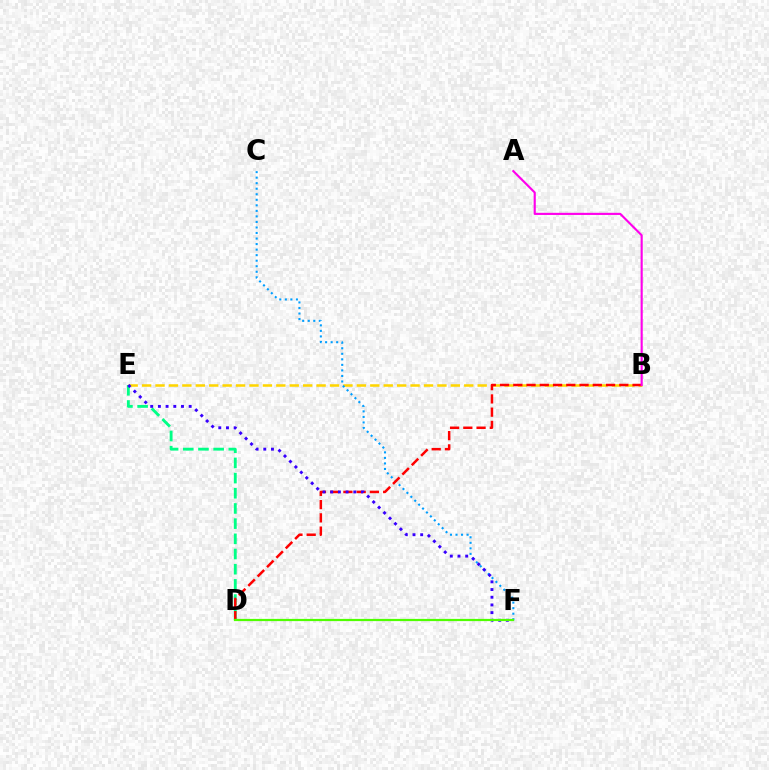{('B', 'E'): [{'color': '#ffd500', 'line_style': 'dashed', 'thickness': 1.82}], ('C', 'F'): [{'color': '#009eff', 'line_style': 'dotted', 'thickness': 1.5}], ('D', 'E'): [{'color': '#00ff86', 'line_style': 'dashed', 'thickness': 2.06}], ('B', 'D'): [{'color': '#ff0000', 'line_style': 'dashed', 'thickness': 1.8}], ('E', 'F'): [{'color': '#3700ff', 'line_style': 'dotted', 'thickness': 2.09}], ('D', 'F'): [{'color': '#4fff00', 'line_style': 'solid', 'thickness': 1.6}], ('A', 'B'): [{'color': '#ff00ed', 'line_style': 'solid', 'thickness': 1.54}]}